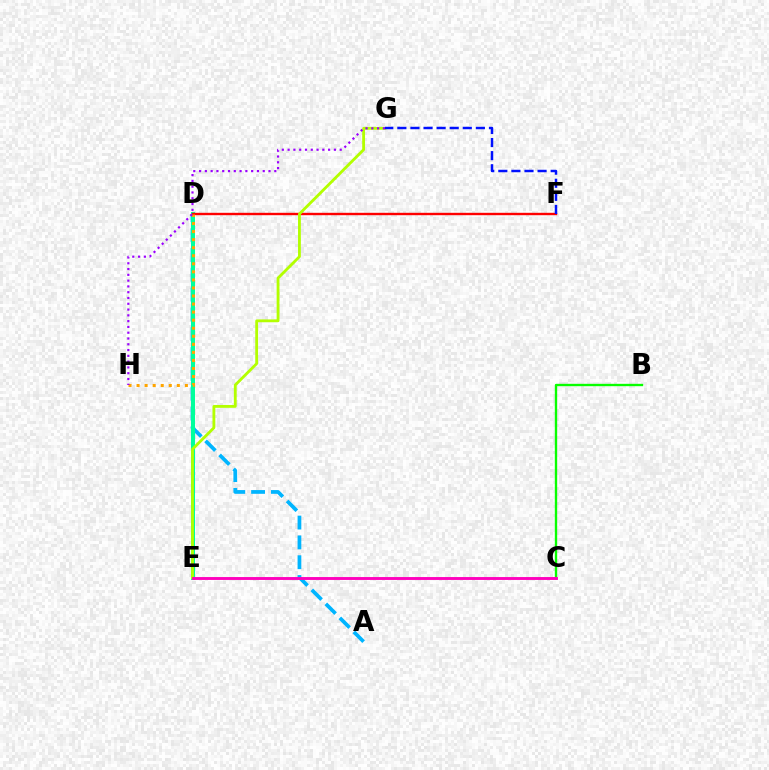{('B', 'C'): [{'color': '#08ff00', 'line_style': 'solid', 'thickness': 1.7}], ('A', 'D'): [{'color': '#00b5ff', 'line_style': 'dashed', 'thickness': 2.69}], ('D', 'E'): [{'color': '#00ff9d', 'line_style': 'solid', 'thickness': 2.9}], ('D', 'F'): [{'color': '#ff0000', 'line_style': 'solid', 'thickness': 1.72}], ('E', 'G'): [{'color': '#b3ff00', 'line_style': 'solid', 'thickness': 2.03}], ('F', 'G'): [{'color': '#0010ff', 'line_style': 'dashed', 'thickness': 1.78}], ('D', 'H'): [{'color': '#ffa500', 'line_style': 'dotted', 'thickness': 2.19}], ('C', 'E'): [{'color': '#ff00bd', 'line_style': 'solid', 'thickness': 2.08}], ('G', 'H'): [{'color': '#9b00ff', 'line_style': 'dotted', 'thickness': 1.57}]}